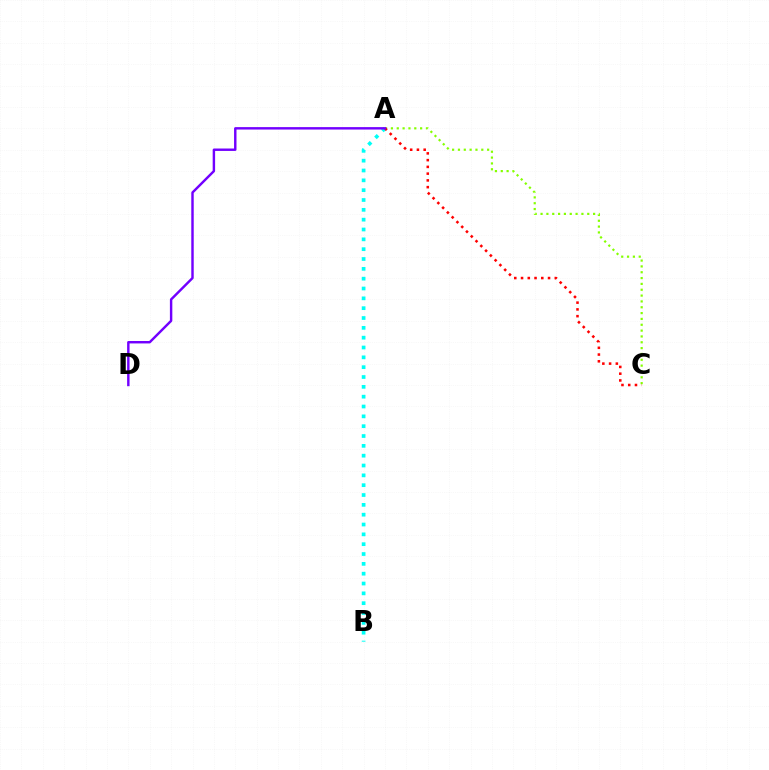{('A', 'C'): [{'color': '#84ff00', 'line_style': 'dotted', 'thickness': 1.59}, {'color': '#ff0000', 'line_style': 'dotted', 'thickness': 1.83}], ('A', 'B'): [{'color': '#00fff6', 'line_style': 'dotted', 'thickness': 2.67}], ('A', 'D'): [{'color': '#7200ff', 'line_style': 'solid', 'thickness': 1.75}]}